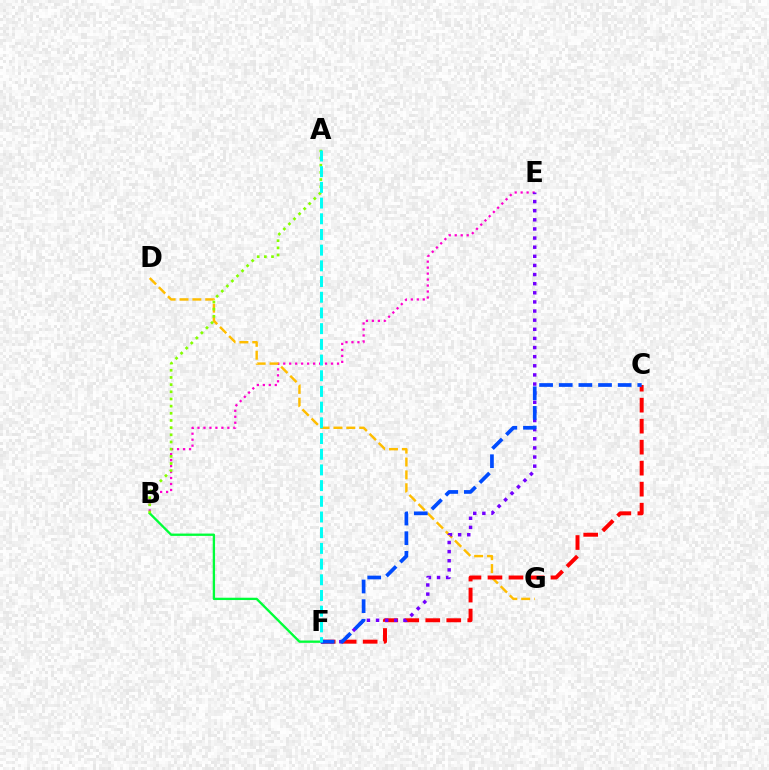{('B', 'F'): [{'color': '#00ff39', 'line_style': 'solid', 'thickness': 1.67}], ('B', 'E'): [{'color': '#ff00cf', 'line_style': 'dotted', 'thickness': 1.62}], ('D', 'G'): [{'color': '#ffbd00', 'line_style': 'dashed', 'thickness': 1.75}], ('A', 'B'): [{'color': '#84ff00', 'line_style': 'dotted', 'thickness': 1.95}], ('C', 'F'): [{'color': '#ff0000', 'line_style': 'dashed', 'thickness': 2.85}, {'color': '#004bff', 'line_style': 'dashed', 'thickness': 2.67}], ('E', 'F'): [{'color': '#7200ff', 'line_style': 'dotted', 'thickness': 2.48}], ('A', 'F'): [{'color': '#00fff6', 'line_style': 'dashed', 'thickness': 2.13}]}